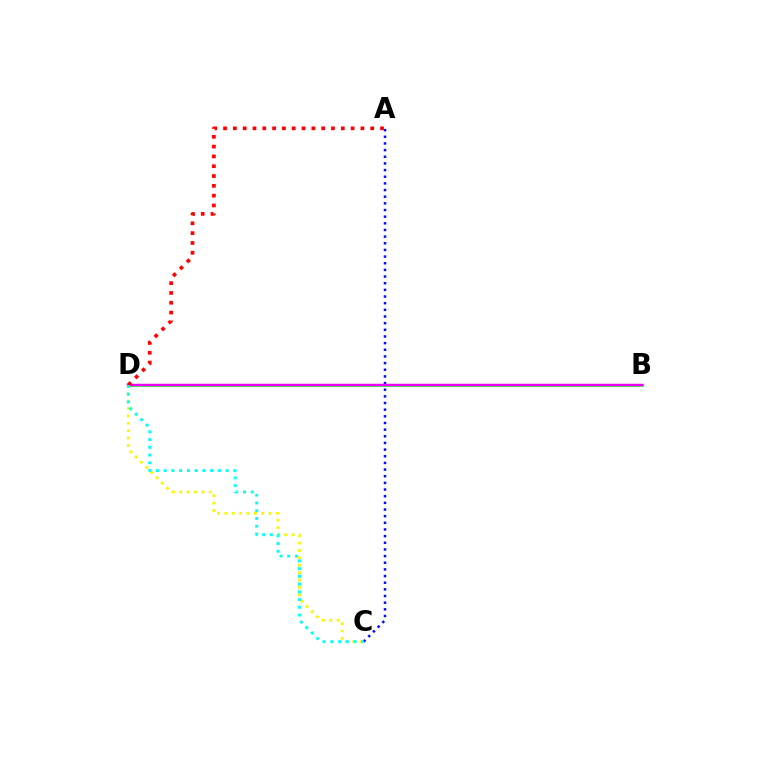{('B', 'D'): [{'color': '#08ff00', 'line_style': 'solid', 'thickness': 1.89}, {'color': '#ee00ff', 'line_style': 'solid', 'thickness': 1.78}], ('A', 'C'): [{'color': '#0010ff', 'line_style': 'dotted', 'thickness': 1.81}], ('C', 'D'): [{'color': '#fcf500', 'line_style': 'dotted', 'thickness': 2.01}, {'color': '#00fff6', 'line_style': 'dotted', 'thickness': 2.1}], ('A', 'D'): [{'color': '#ff0000', 'line_style': 'dotted', 'thickness': 2.67}]}